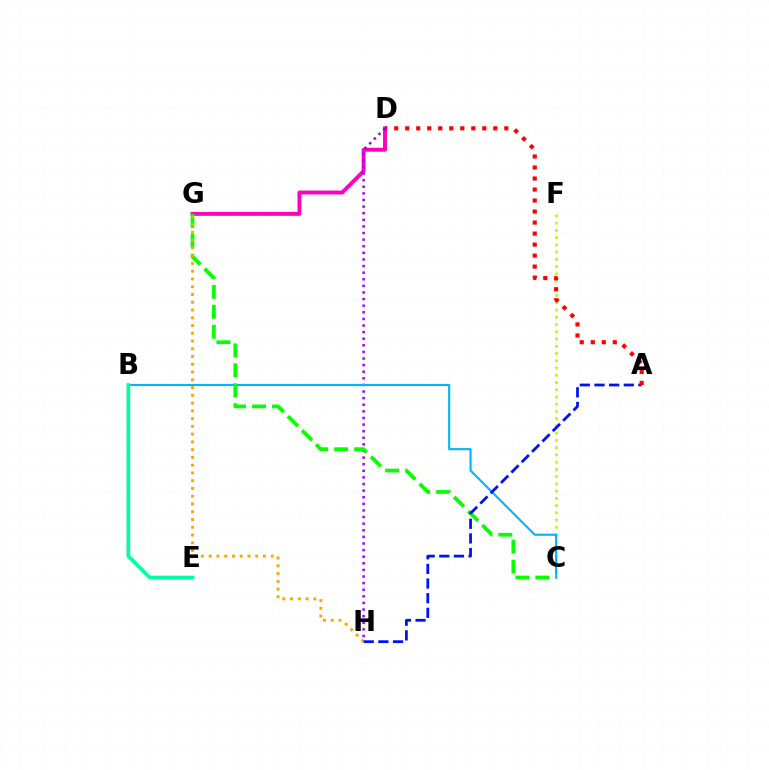{('C', 'F'): [{'color': '#b3ff00', 'line_style': 'dotted', 'thickness': 1.97}], ('D', 'G'): [{'color': '#ff00bd', 'line_style': 'solid', 'thickness': 2.82}], ('D', 'H'): [{'color': '#9b00ff', 'line_style': 'dotted', 'thickness': 1.79}], ('B', 'C'): [{'color': '#00b5ff', 'line_style': 'solid', 'thickness': 1.51}], ('C', 'G'): [{'color': '#08ff00', 'line_style': 'dashed', 'thickness': 2.71}], ('G', 'H'): [{'color': '#ffa500', 'line_style': 'dotted', 'thickness': 2.11}], ('B', 'E'): [{'color': '#00ff9d', 'line_style': 'solid', 'thickness': 2.65}], ('A', 'H'): [{'color': '#0010ff', 'line_style': 'dashed', 'thickness': 1.99}], ('A', 'D'): [{'color': '#ff0000', 'line_style': 'dotted', 'thickness': 2.99}]}